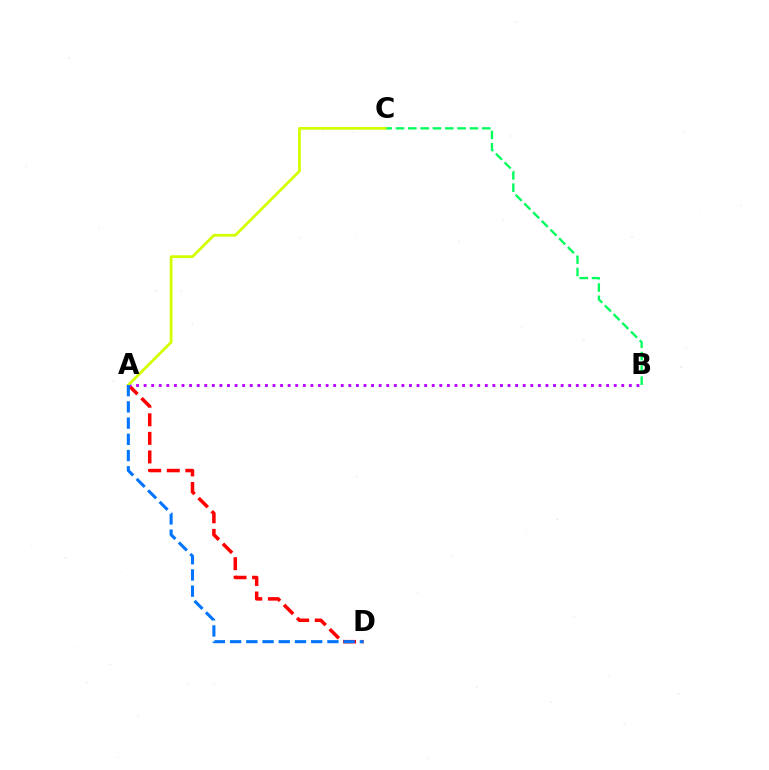{('A', 'D'): [{'color': '#ff0000', 'line_style': 'dashed', 'thickness': 2.52}, {'color': '#0074ff', 'line_style': 'dashed', 'thickness': 2.2}], ('B', 'C'): [{'color': '#00ff5c', 'line_style': 'dashed', 'thickness': 1.67}], ('A', 'B'): [{'color': '#b900ff', 'line_style': 'dotted', 'thickness': 2.06}], ('A', 'C'): [{'color': '#d1ff00', 'line_style': 'solid', 'thickness': 1.99}]}